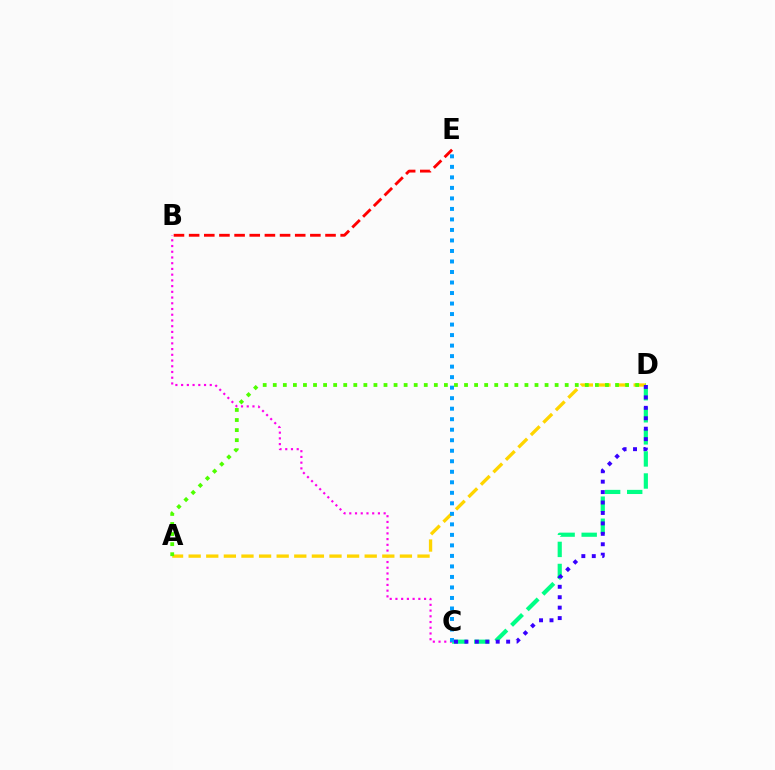{('C', 'D'): [{'color': '#00ff86', 'line_style': 'dashed', 'thickness': 3.0}, {'color': '#3700ff', 'line_style': 'dotted', 'thickness': 2.83}], ('B', 'C'): [{'color': '#ff00ed', 'line_style': 'dotted', 'thickness': 1.56}], ('A', 'D'): [{'color': '#ffd500', 'line_style': 'dashed', 'thickness': 2.39}, {'color': '#4fff00', 'line_style': 'dotted', 'thickness': 2.74}], ('C', 'E'): [{'color': '#009eff', 'line_style': 'dotted', 'thickness': 2.86}], ('B', 'E'): [{'color': '#ff0000', 'line_style': 'dashed', 'thickness': 2.06}]}